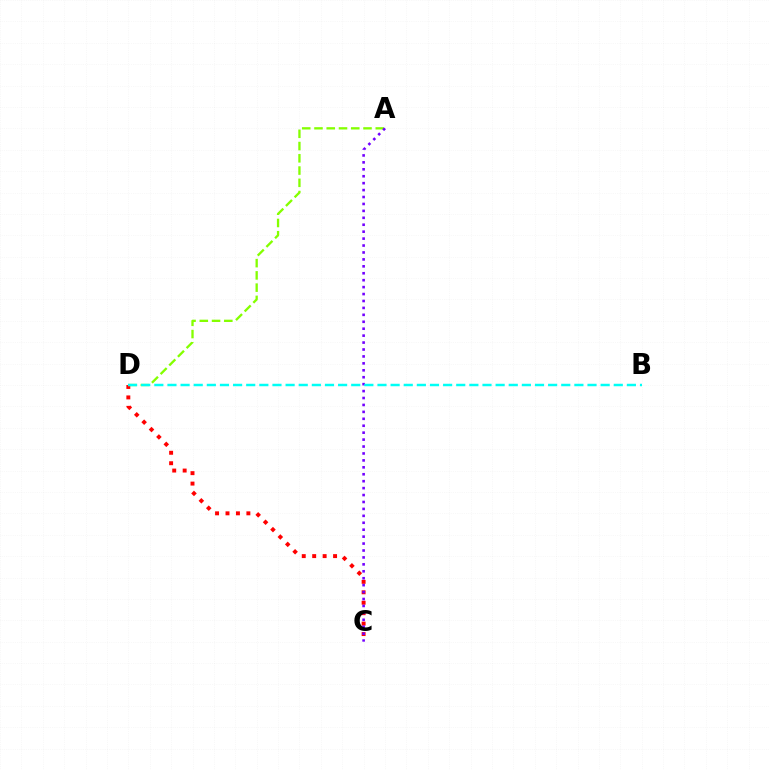{('C', 'D'): [{'color': '#ff0000', 'line_style': 'dotted', 'thickness': 2.84}], ('A', 'D'): [{'color': '#84ff00', 'line_style': 'dashed', 'thickness': 1.66}], ('A', 'C'): [{'color': '#7200ff', 'line_style': 'dotted', 'thickness': 1.88}], ('B', 'D'): [{'color': '#00fff6', 'line_style': 'dashed', 'thickness': 1.78}]}